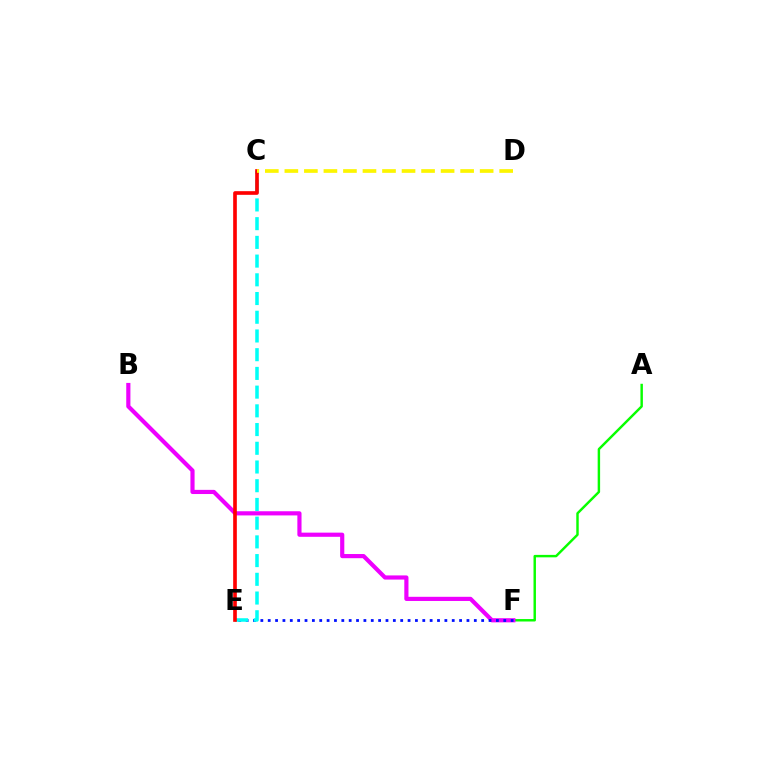{('A', 'F'): [{'color': '#08ff00', 'line_style': 'solid', 'thickness': 1.76}], ('B', 'F'): [{'color': '#ee00ff', 'line_style': 'solid', 'thickness': 3.0}], ('E', 'F'): [{'color': '#0010ff', 'line_style': 'dotted', 'thickness': 2.0}], ('C', 'E'): [{'color': '#00fff6', 'line_style': 'dashed', 'thickness': 2.54}, {'color': '#ff0000', 'line_style': 'solid', 'thickness': 2.63}], ('C', 'D'): [{'color': '#fcf500', 'line_style': 'dashed', 'thickness': 2.65}]}